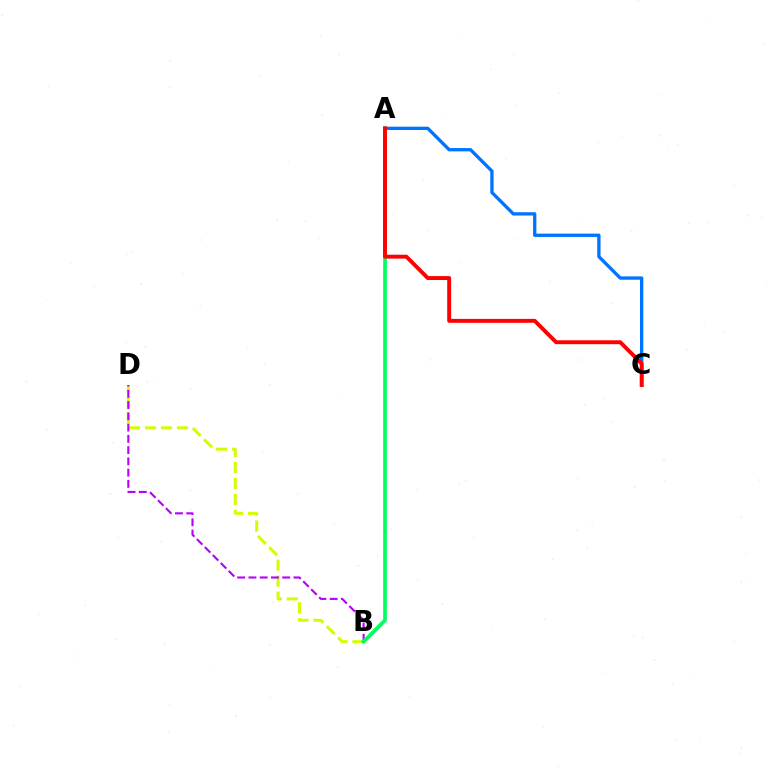{('B', 'D'): [{'color': '#d1ff00', 'line_style': 'dashed', 'thickness': 2.17}, {'color': '#b900ff', 'line_style': 'dashed', 'thickness': 1.53}], ('A', 'C'): [{'color': '#0074ff', 'line_style': 'solid', 'thickness': 2.39}, {'color': '#ff0000', 'line_style': 'solid', 'thickness': 2.82}], ('A', 'B'): [{'color': '#00ff5c', 'line_style': 'solid', 'thickness': 2.66}]}